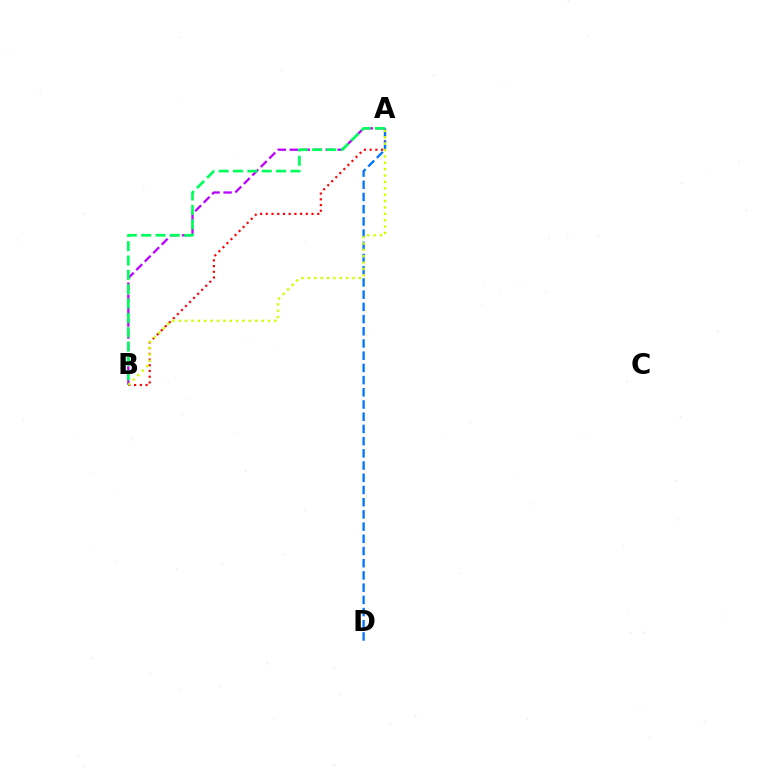{('A', 'B'): [{'color': '#b900ff', 'line_style': 'dashed', 'thickness': 1.63}, {'color': '#ff0000', 'line_style': 'dotted', 'thickness': 1.55}, {'color': '#d1ff00', 'line_style': 'dotted', 'thickness': 1.73}, {'color': '#00ff5c', 'line_style': 'dashed', 'thickness': 1.95}], ('A', 'D'): [{'color': '#0074ff', 'line_style': 'dashed', 'thickness': 1.66}]}